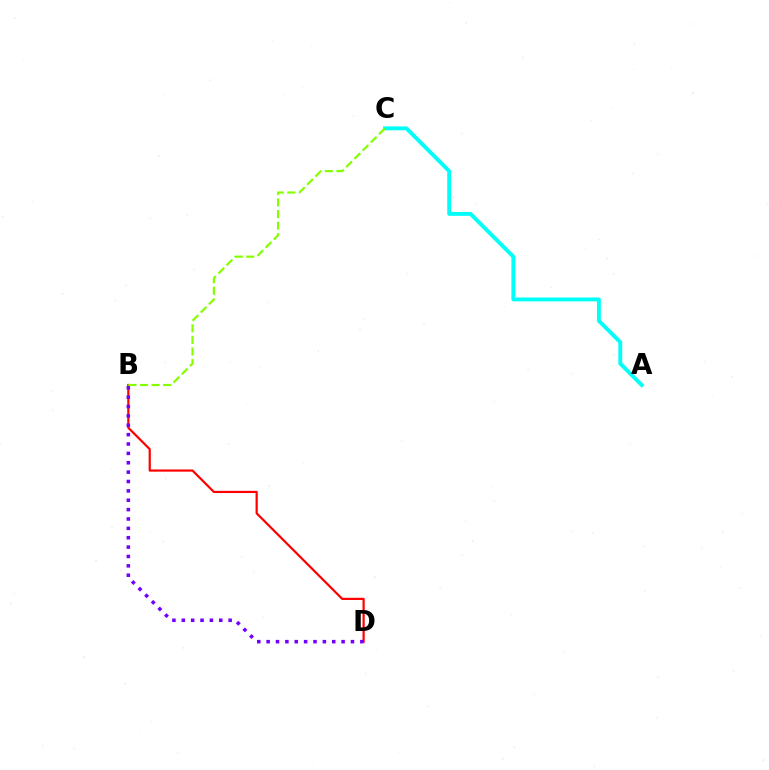{('B', 'D'): [{'color': '#ff0000', 'line_style': 'solid', 'thickness': 1.59}, {'color': '#7200ff', 'line_style': 'dotted', 'thickness': 2.55}], ('A', 'C'): [{'color': '#00fff6', 'line_style': 'solid', 'thickness': 2.8}], ('B', 'C'): [{'color': '#84ff00', 'line_style': 'dashed', 'thickness': 1.57}]}